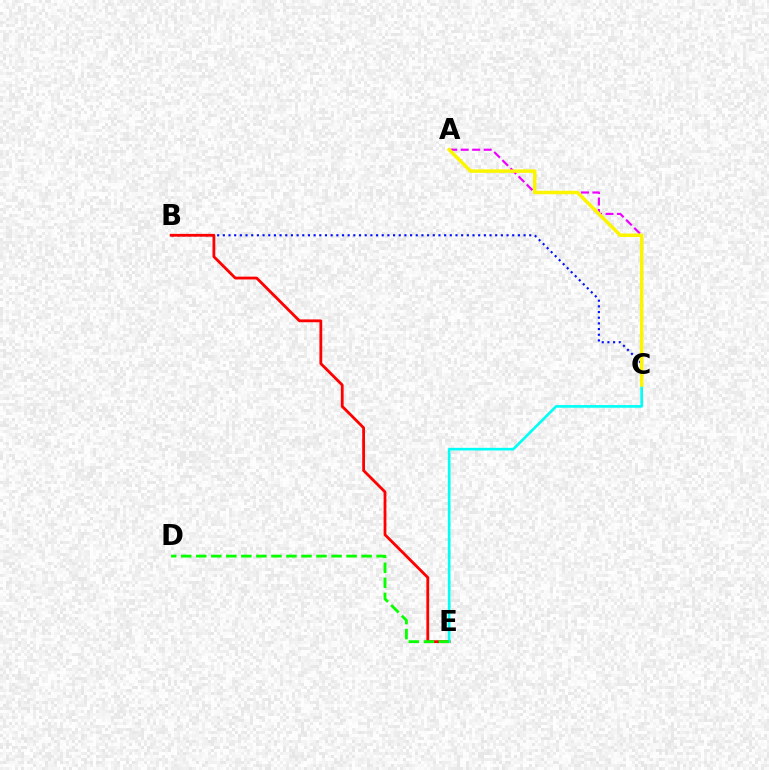{('B', 'C'): [{'color': '#0010ff', 'line_style': 'dotted', 'thickness': 1.54}], ('A', 'C'): [{'color': '#ee00ff', 'line_style': 'dashed', 'thickness': 1.56}, {'color': '#fcf500', 'line_style': 'solid', 'thickness': 2.51}], ('B', 'E'): [{'color': '#ff0000', 'line_style': 'solid', 'thickness': 2.02}], ('C', 'E'): [{'color': '#00fff6', 'line_style': 'solid', 'thickness': 1.9}], ('D', 'E'): [{'color': '#08ff00', 'line_style': 'dashed', 'thickness': 2.04}]}